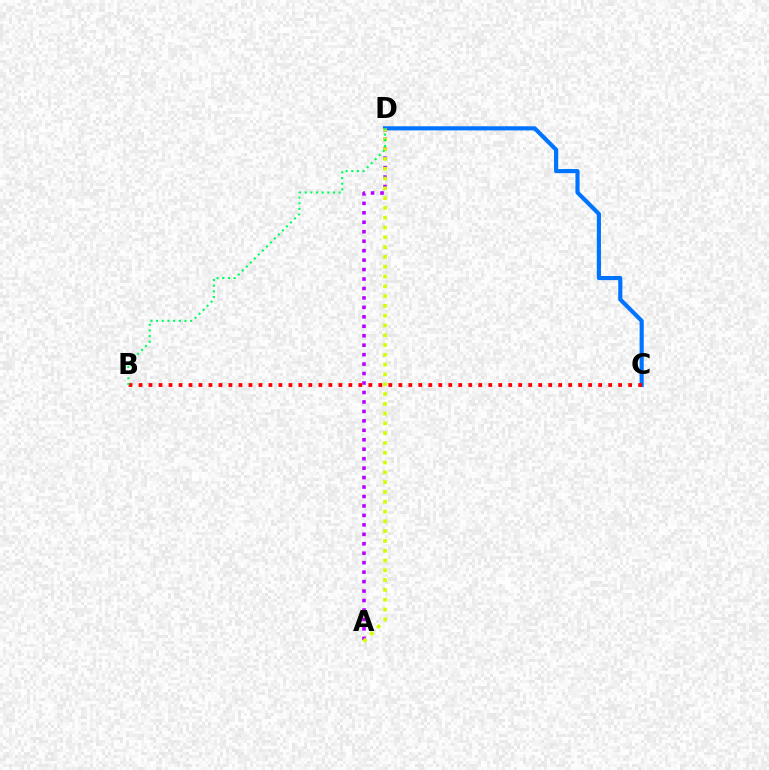{('C', 'D'): [{'color': '#0074ff', 'line_style': 'solid', 'thickness': 2.98}], ('B', 'C'): [{'color': '#ff0000', 'line_style': 'dotted', 'thickness': 2.71}], ('A', 'D'): [{'color': '#b900ff', 'line_style': 'dotted', 'thickness': 2.57}, {'color': '#d1ff00', 'line_style': 'dotted', 'thickness': 2.66}], ('B', 'D'): [{'color': '#00ff5c', 'line_style': 'dotted', 'thickness': 1.54}]}